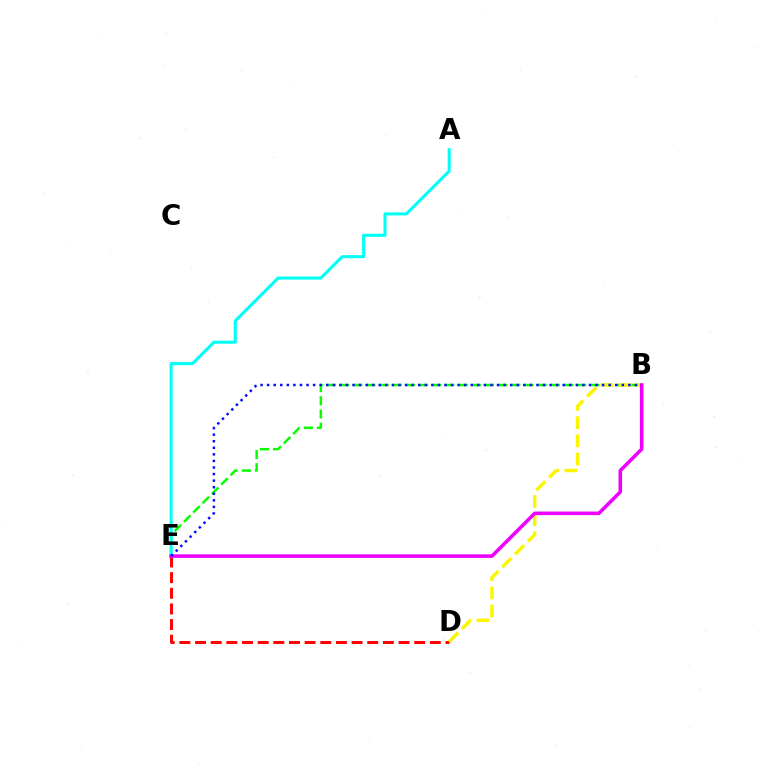{('D', 'E'): [{'color': '#ff0000', 'line_style': 'dashed', 'thickness': 2.13}], ('B', 'E'): [{'color': '#08ff00', 'line_style': 'dashed', 'thickness': 1.79}, {'color': '#ee00ff', 'line_style': 'solid', 'thickness': 2.55}, {'color': '#0010ff', 'line_style': 'dotted', 'thickness': 1.78}], ('A', 'E'): [{'color': '#00fff6', 'line_style': 'solid', 'thickness': 2.2}], ('B', 'D'): [{'color': '#fcf500', 'line_style': 'dashed', 'thickness': 2.47}]}